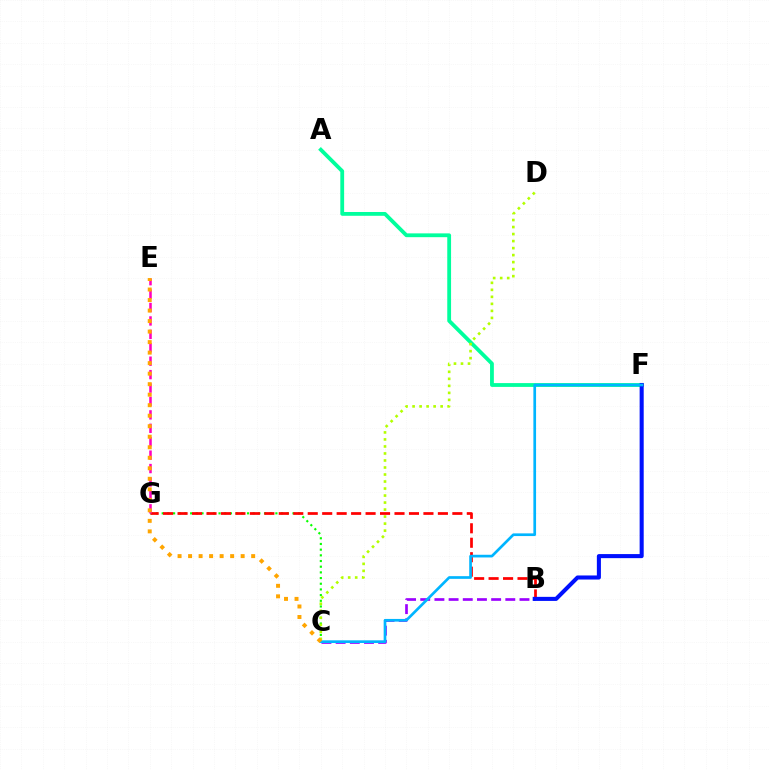{('B', 'C'): [{'color': '#9b00ff', 'line_style': 'dashed', 'thickness': 1.93}], ('C', 'G'): [{'color': '#08ff00', 'line_style': 'dotted', 'thickness': 1.54}], ('B', 'G'): [{'color': '#ff0000', 'line_style': 'dashed', 'thickness': 1.96}], ('A', 'F'): [{'color': '#00ff9d', 'line_style': 'solid', 'thickness': 2.74}], ('B', 'F'): [{'color': '#0010ff', 'line_style': 'solid', 'thickness': 2.93}], ('E', 'G'): [{'color': '#ff00bd', 'line_style': 'dashed', 'thickness': 1.82}], ('C', 'F'): [{'color': '#00b5ff', 'line_style': 'solid', 'thickness': 1.93}], ('C', 'D'): [{'color': '#b3ff00', 'line_style': 'dotted', 'thickness': 1.91}], ('C', 'E'): [{'color': '#ffa500', 'line_style': 'dotted', 'thickness': 2.86}]}